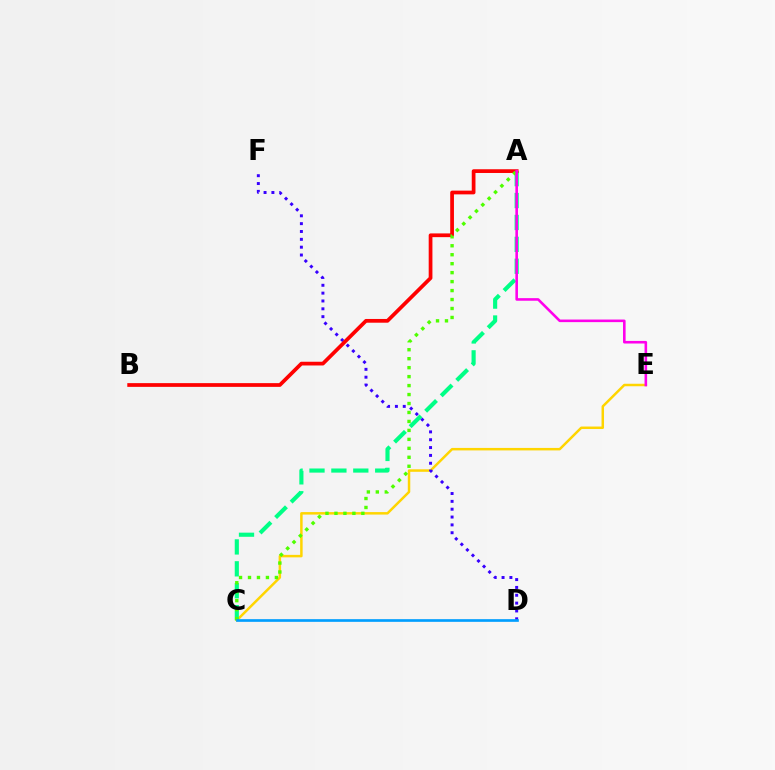{('C', 'E'): [{'color': '#ffd500', 'line_style': 'solid', 'thickness': 1.79}], ('D', 'F'): [{'color': '#3700ff', 'line_style': 'dotted', 'thickness': 2.13}], ('A', 'C'): [{'color': '#00ff86', 'line_style': 'dashed', 'thickness': 2.98}, {'color': '#4fff00', 'line_style': 'dotted', 'thickness': 2.44}], ('A', 'B'): [{'color': '#ff0000', 'line_style': 'solid', 'thickness': 2.69}], ('C', 'D'): [{'color': '#009eff', 'line_style': 'solid', 'thickness': 1.93}], ('A', 'E'): [{'color': '#ff00ed', 'line_style': 'solid', 'thickness': 1.86}]}